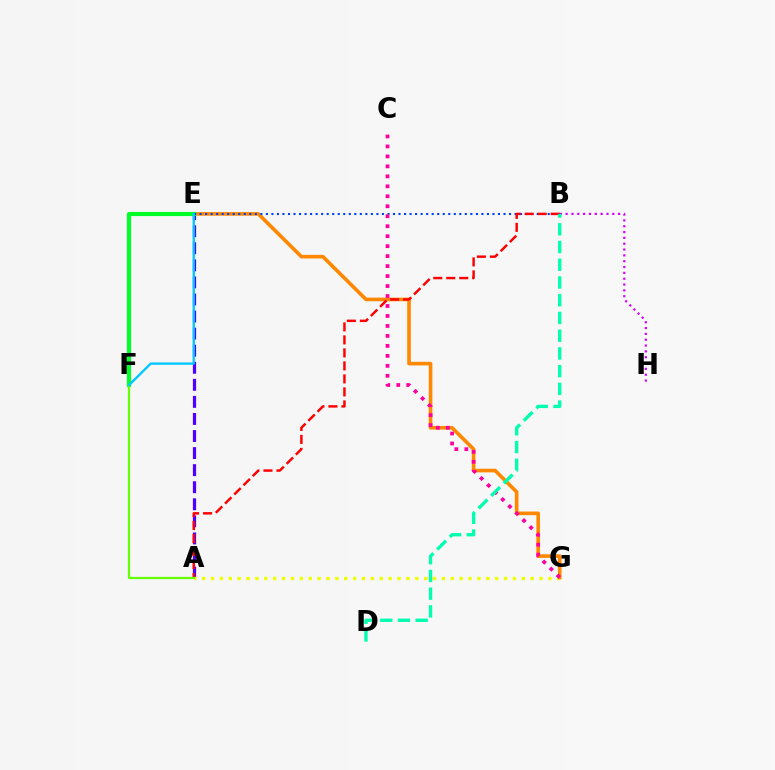{('A', 'E'): [{'color': '#4f00ff', 'line_style': 'dashed', 'thickness': 2.32}], ('A', 'G'): [{'color': '#eeff00', 'line_style': 'dotted', 'thickness': 2.41}], ('E', 'G'): [{'color': '#ff8800', 'line_style': 'solid', 'thickness': 2.61}], ('E', 'F'): [{'color': '#00ff27', 'line_style': 'solid', 'thickness': 2.97}, {'color': '#00c7ff', 'line_style': 'solid', 'thickness': 1.68}], ('B', 'E'): [{'color': '#003fff', 'line_style': 'dotted', 'thickness': 1.5}], ('C', 'G'): [{'color': '#ff00a0', 'line_style': 'dotted', 'thickness': 2.71}], ('B', 'H'): [{'color': '#d600ff', 'line_style': 'dotted', 'thickness': 1.58}], ('A', 'B'): [{'color': '#ff0000', 'line_style': 'dashed', 'thickness': 1.77}], ('A', 'F'): [{'color': '#66ff00', 'line_style': 'solid', 'thickness': 1.6}], ('B', 'D'): [{'color': '#00ffaf', 'line_style': 'dashed', 'thickness': 2.41}]}